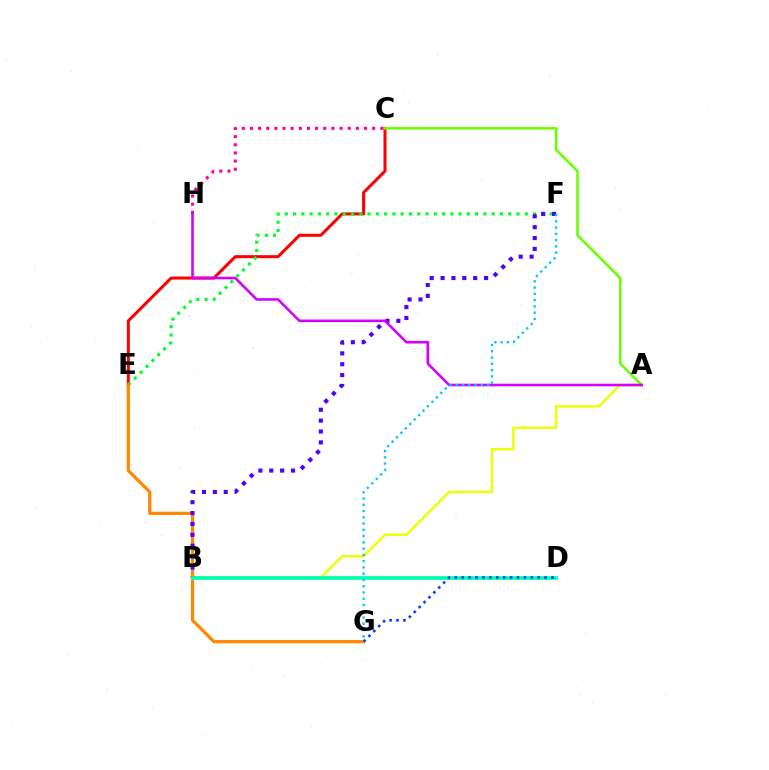{('C', 'E'): [{'color': '#ff0000', 'line_style': 'solid', 'thickness': 2.18}], ('C', 'H'): [{'color': '#ff00a0', 'line_style': 'dotted', 'thickness': 2.21}], ('E', 'F'): [{'color': '#00ff27', 'line_style': 'dotted', 'thickness': 2.25}], ('A', 'C'): [{'color': '#66ff00', 'line_style': 'solid', 'thickness': 1.83}], ('E', 'G'): [{'color': '#ff8800', 'line_style': 'solid', 'thickness': 2.32}], ('A', 'B'): [{'color': '#eeff00', 'line_style': 'solid', 'thickness': 1.72}], ('B', 'F'): [{'color': '#4f00ff', 'line_style': 'dotted', 'thickness': 2.95}], ('A', 'H'): [{'color': '#d600ff', 'line_style': 'solid', 'thickness': 1.87}], ('B', 'D'): [{'color': '#00ffaf', 'line_style': 'solid', 'thickness': 2.68}], ('D', 'G'): [{'color': '#003fff', 'line_style': 'dotted', 'thickness': 1.88}], ('F', 'G'): [{'color': '#00c7ff', 'line_style': 'dotted', 'thickness': 1.7}]}